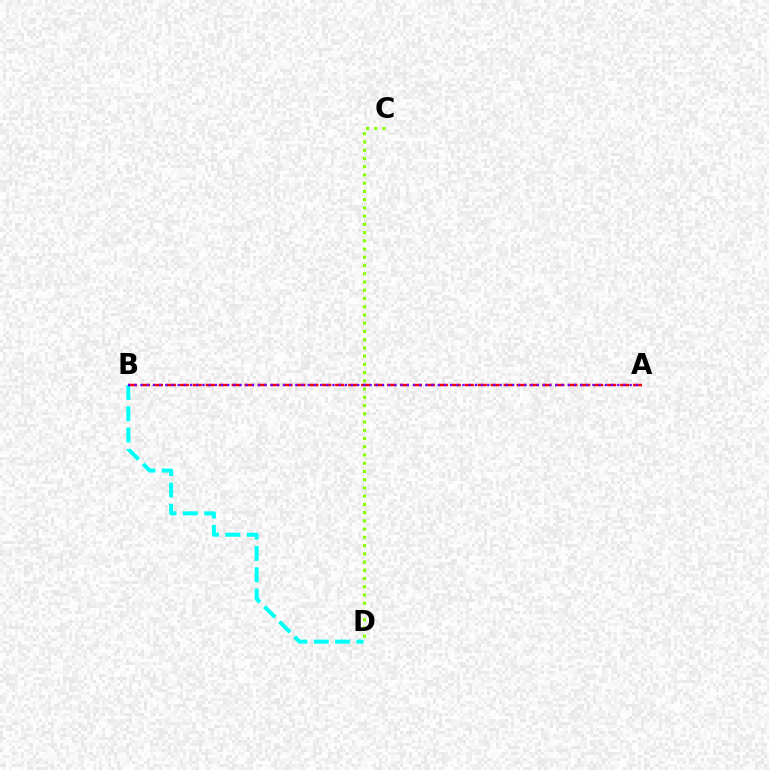{('C', 'D'): [{'color': '#84ff00', 'line_style': 'dotted', 'thickness': 2.24}], ('B', 'D'): [{'color': '#00fff6', 'line_style': 'dashed', 'thickness': 2.89}], ('A', 'B'): [{'color': '#ff0000', 'line_style': 'dashed', 'thickness': 1.76}, {'color': '#7200ff', 'line_style': 'dotted', 'thickness': 1.68}]}